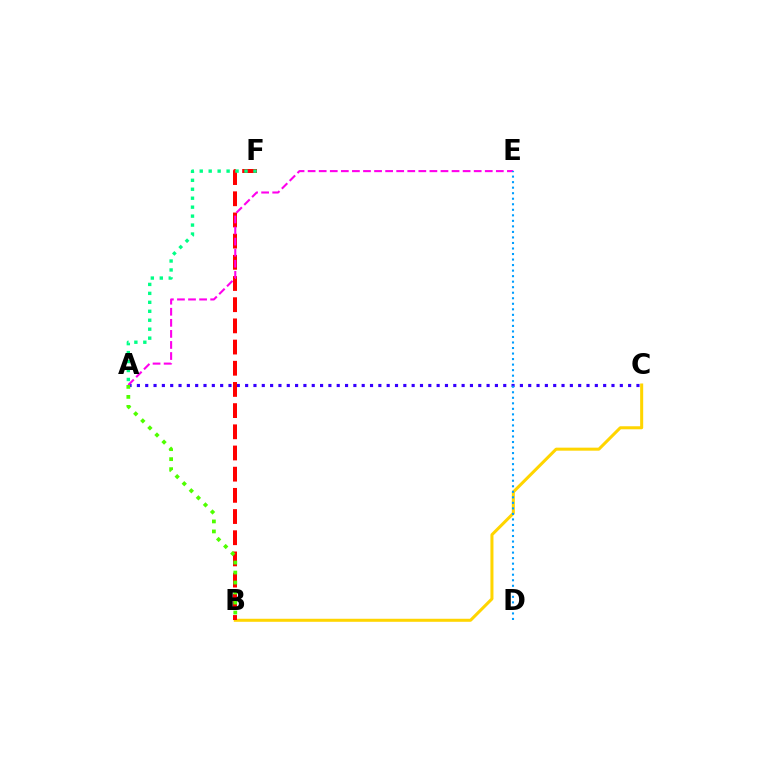{('A', 'C'): [{'color': '#3700ff', 'line_style': 'dotted', 'thickness': 2.26}], ('B', 'C'): [{'color': '#ffd500', 'line_style': 'solid', 'thickness': 2.18}], ('B', 'F'): [{'color': '#ff0000', 'line_style': 'dashed', 'thickness': 2.88}], ('A', 'E'): [{'color': '#ff00ed', 'line_style': 'dashed', 'thickness': 1.5}], ('A', 'F'): [{'color': '#00ff86', 'line_style': 'dotted', 'thickness': 2.43}], ('A', 'B'): [{'color': '#4fff00', 'line_style': 'dotted', 'thickness': 2.72}], ('D', 'E'): [{'color': '#009eff', 'line_style': 'dotted', 'thickness': 1.5}]}